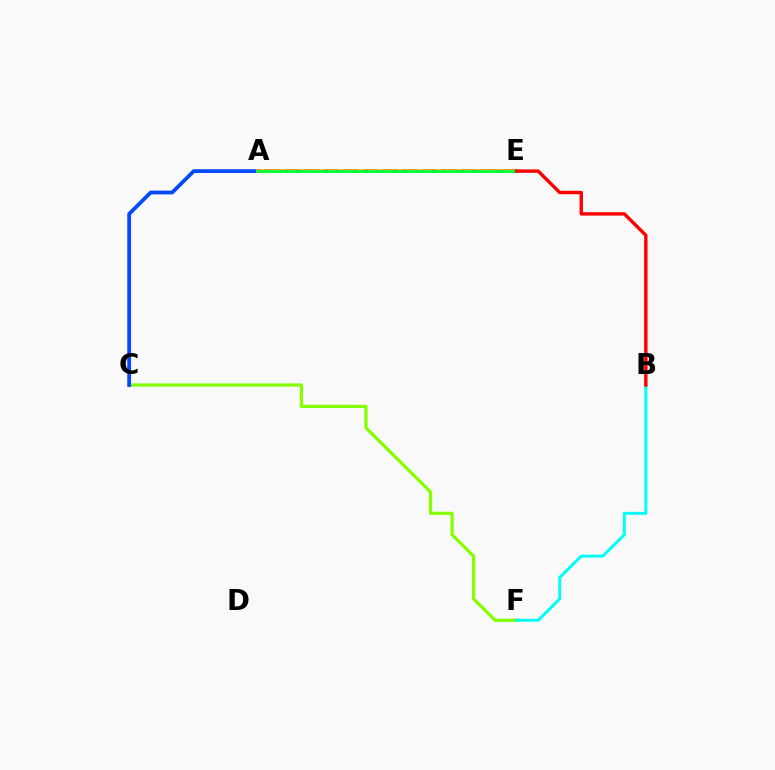{('C', 'F'): [{'color': '#84ff00', 'line_style': 'solid', 'thickness': 2.32}], ('B', 'F'): [{'color': '#00fff6', 'line_style': 'solid', 'thickness': 2.15}], ('A', 'E'): [{'color': '#ff00cf', 'line_style': 'dashed', 'thickness': 2.71}, {'color': '#7200ff', 'line_style': 'dotted', 'thickness': 2.62}, {'color': '#ffbd00', 'line_style': 'solid', 'thickness': 2.53}, {'color': '#00ff39', 'line_style': 'solid', 'thickness': 2.09}], ('A', 'C'): [{'color': '#004bff', 'line_style': 'solid', 'thickness': 2.73}], ('B', 'E'): [{'color': '#ff0000', 'line_style': 'solid', 'thickness': 2.45}]}